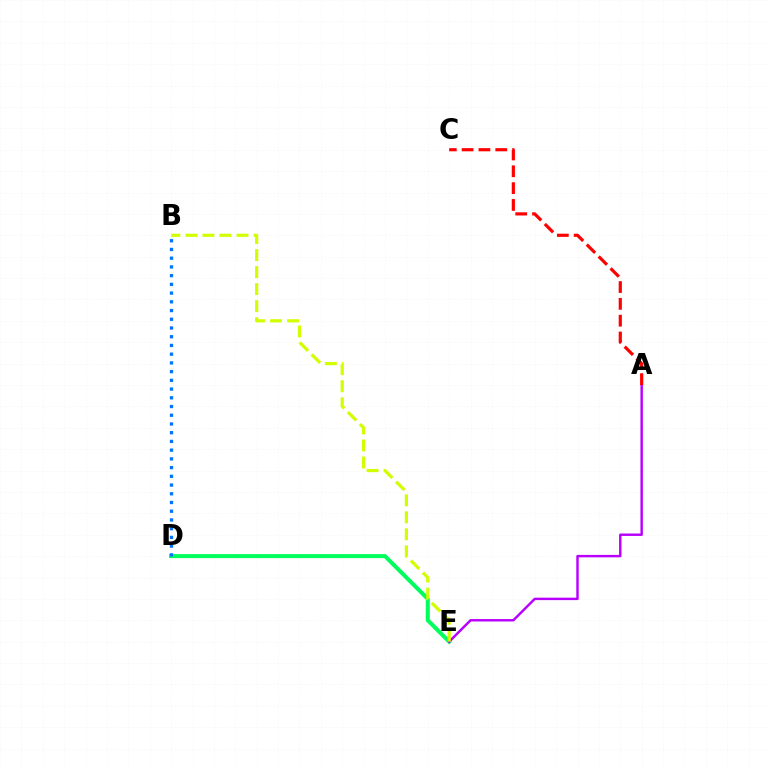{('D', 'E'): [{'color': '#00ff5c', 'line_style': 'solid', 'thickness': 2.89}], ('A', 'E'): [{'color': '#b900ff', 'line_style': 'solid', 'thickness': 1.76}], ('B', 'E'): [{'color': '#d1ff00', 'line_style': 'dashed', 'thickness': 2.31}], ('B', 'D'): [{'color': '#0074ff', 'line_style': 'dotted', 'thickness': 2.37}], ('A', 'C'): [{'color': '#ff0000', 'line_style': 'dashed', 'thickness': 2.29}]}